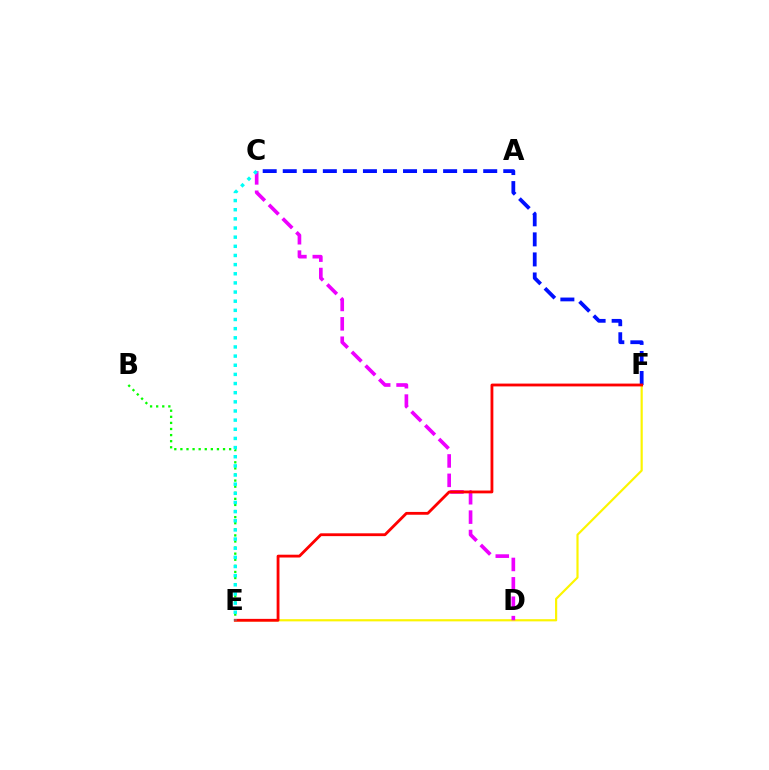{('B', 'E'): [{'color': '#08ff00', 'line_style': 'dotted', 'thickness': 1.66}], ('E', 'F'): [{'color': '#fcf500', 'line_style': 'solid', 'thickness': 1.57}, {'color': '#ff0000', 'line_style': 'solid', 'thickness': 2.03}], ('C', 'D'): [{'color': '#ee00ff', 'line_style': 'dashed', 'thickness': 2.63}], ('C', 'F'): [{'color': '#0010ff', 'line_style': 'dashed', 'thickness': 2.72}], ('C', 'E'): [{'color': '#00fff6', 'line_style': 'dotted', 'thickness': 2.49}]}